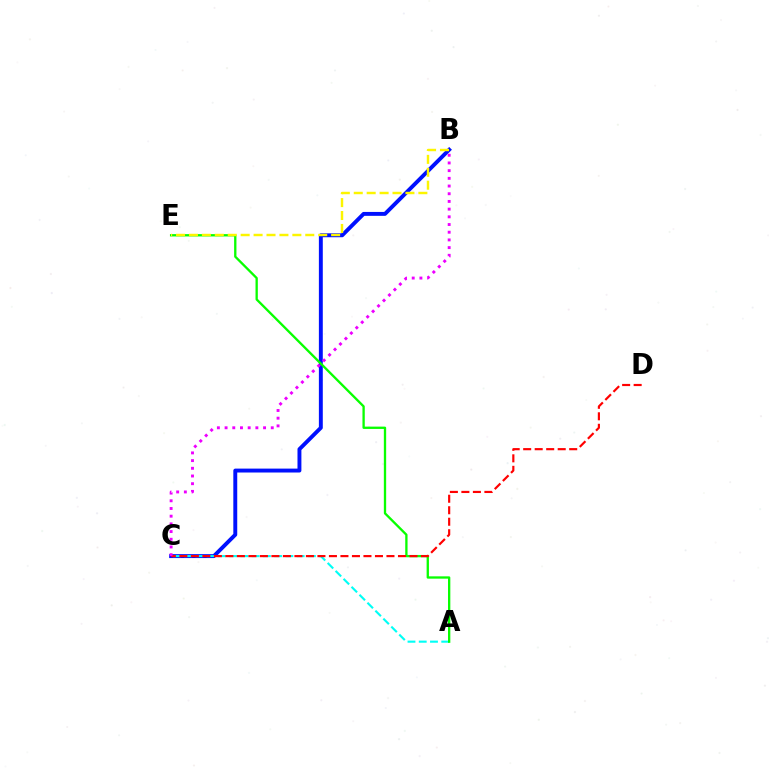{('B', 'C'): [{'color': '#0010ff', 'line_style': 'solid', 'thickness': 2.82}, {'color': '#ee00ff', 'line_style': 'dotted', 'thickness': 2.09}], ('A', 'C'): [{'color': '#00fff6', 'line_style': 'dashed', 'thickness': 1.53}], ('A', 'E'): [{'color': '#08ff00', 'line_style': 'solid', 'thickness': 1.67}], ('C', 'D'): [{'color': '#ff0000', 'line_style': 'dashed', 'thickness': 1.56}], ('B', 'E'): [{'color': '#fcf500', 'line_style': 'dashed', 'thickness': 1.76}]}